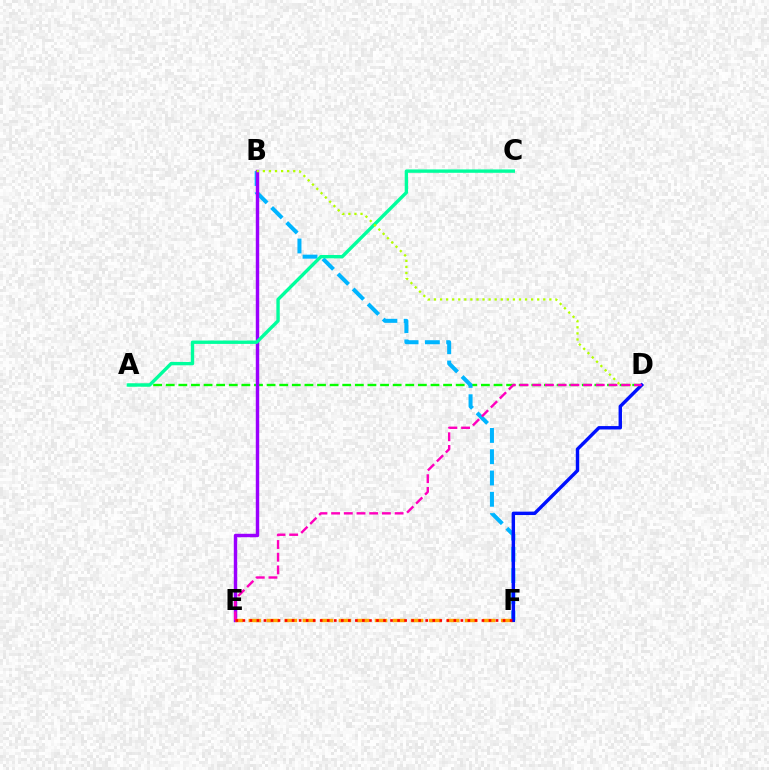{('A', 'D'): [{'color': '#08ff00', 'line_style': 'dashed', 'thickness': 1.71}], ('B', 'F'): [{'color': '#00b5ff', 'line_style': 'dashed', 'thickness': 2.89}], ('B', 'E'): [{'color': '#9b00ff', 'line_style': 'solid', 'thickness': 2.47}], ('A', 'C'): [{'color': '#00ff9d', 'line_style': 'solid', 'thickness': 2.43}], ('B', 'D'): [{'color': '#b3ff00', 'line_style': 'dotted', 'thickness': 1.65}], ('E', 'F'): [{'color': '#ffa500', 'line_style': 'dashed', 'thickness': 2.45}, {'color': '#ff0000', 'line_style': 'dotted', 'thickness': 1.91}], ('D', 'F'): [{'color': '#0010ff', 'line_style': 'solid', 'thickness': 2.46}], ('D', 'E'): [{'color': '#ff00bd', 'line_style': 'dashed', 'thickness': 1.73}]}